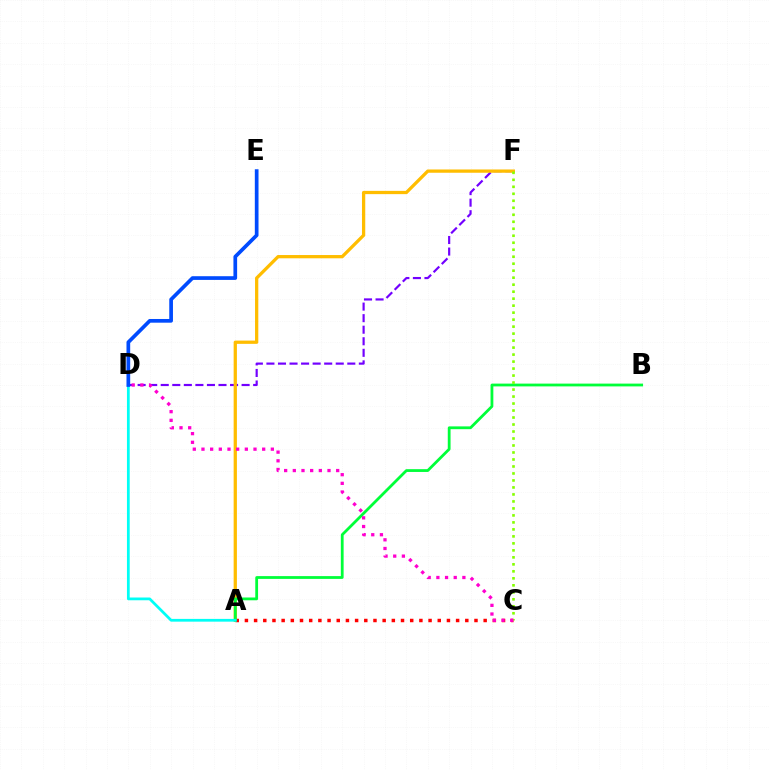{('D', 'F'): [{'color': '#7200ff', 'line_style': 'dashed', 'thickness': 1.57}], ('A', 'F'): [{'color': '#ffbd00', 'line_style': 'solid', 'thickness': 2.35}], ('A', 'C'): [{'color': '#ff0000', 'line_style': 'dotted', 'thickness': 2.49}], ('A', 'B'): [{'color': '#00ff39', 'line_style': 'solid', 'thickness': 2.01}], ('C', 'F'): [{'color': '#84ff00', 'line_style': 'dotted', 'thickness': 1.9}], ('C', 'D'): [{'color': '#ff00cf', 'line_style': 'dotted', 'thickness': 2.36}], ('A', 'D'): [{'color': '#00fff6', 'line_style': 'solid', 'thickness': 1.99}], ('D', 'E'): [{'color': '#004bff', 'line_style': 'solid', 'thickness': 2.66}]}